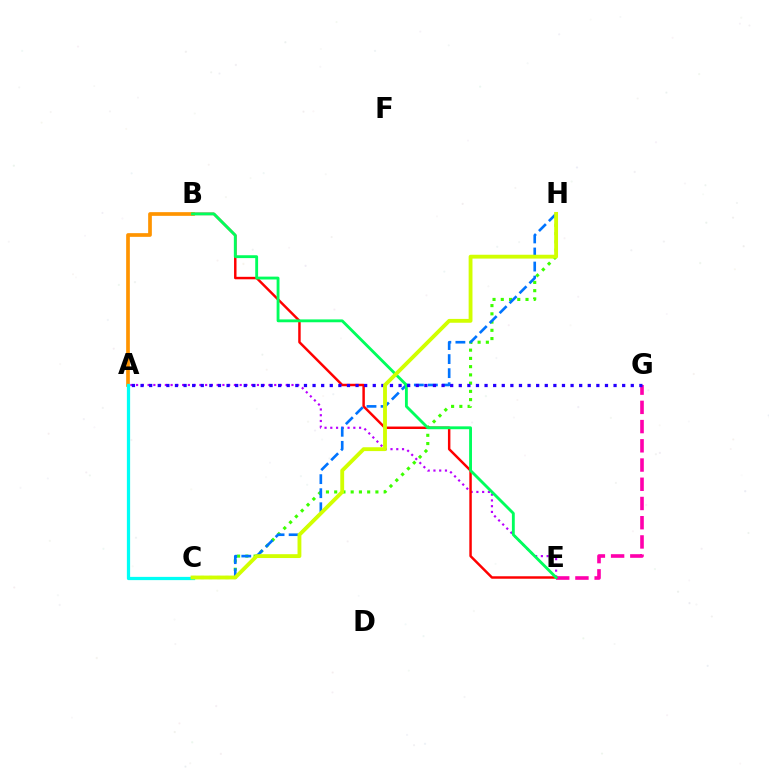{('A', 'E'): [{'color': '#b900ff', 'line_style': 'dotted', 'thickness': 1.56}], ('E', 'G'): [{'color': '#ff00ac', 'line_style': 'dashed', 'thickness': 2.61}], ('C', 'H'): [{'color': '#3dff00', 'line_style': 'dotted', 'thickness': 2.24}, {'color': '#0074ff', 'line_style': 'dashed', 'thickness': 1.91}, {'color': '#d1ff00', 'line_style': 'solid', 'thickness': 2.77}], ('B', 'E'): [{'color': '#ff0000', 'line_style': 'solid', 'thickness': 1.77}, {'color': '#00ff5c', 'line_style': 'solid', 'thickness': 2.06}], ('A', 'B'): [{'color': '#ff9400', 'line_style': 'solid', 'thickness': 2.66}], ('A', 'C'): [{'color': '#00fff6', 'line_style': 'solid', 'thickness': 2.33}], ('A', 'G'): [{'color': '#2500ff', 'line_style': 'dotted', 'thickness': 2.34}]}